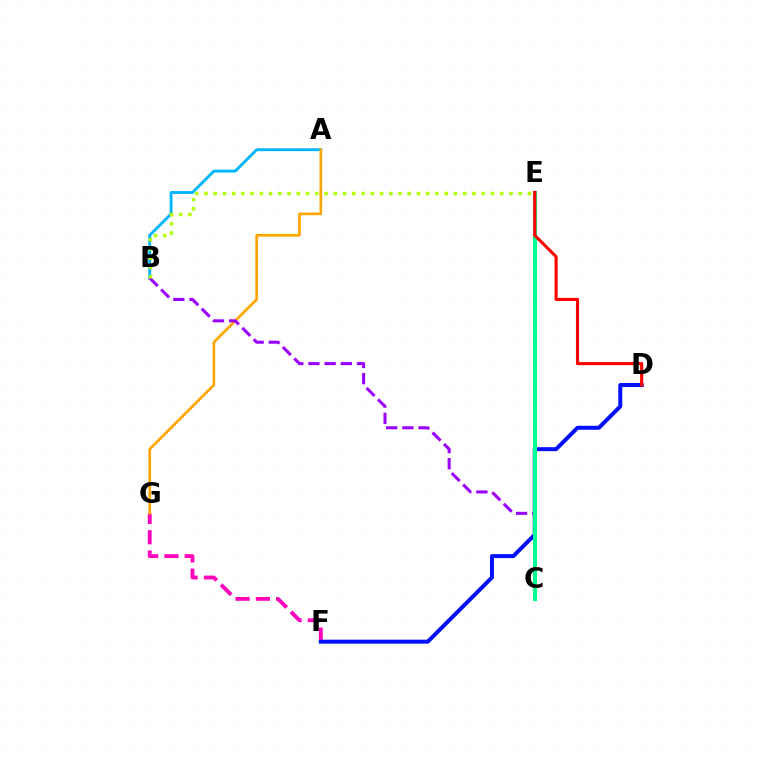{('A', 'B'): [{'color': '#00b5ff', 'line_style': 'solid', 'thickness': 2.06}], ('F', 'G'): [{'color': '#ff00bd', 'line_style': 'dashed', 'thickness': 2.76}], ('D', 'F'): [{'color': '#0010ff', 'line_style': 'solid', 'thickness': 2.86}], ('A', 'G'): [{'color': '#ffa500', 'line_style': 'solid', 'thickness': 1.95}], ('B', 'C'): [{'color': '#9b00ff', 'line_style': 'dashed', 'thickness': 2.2}], ('C', 'E'): [{'color': '#08ff00', 'line_style': 'solid', 'thickness': 2.91}, {'color': '#00ff9d', 'line_style': 'solid', 'thickness': 2.64}], ('B', 'E'): [{'color': '#b3ff00', 'line_style': 'dotted', 'thickness': 2.51}], ('D', 'E'): [{'color': '#ff0000', 'line_style': 'solid', 'thickness': 2.25}]}